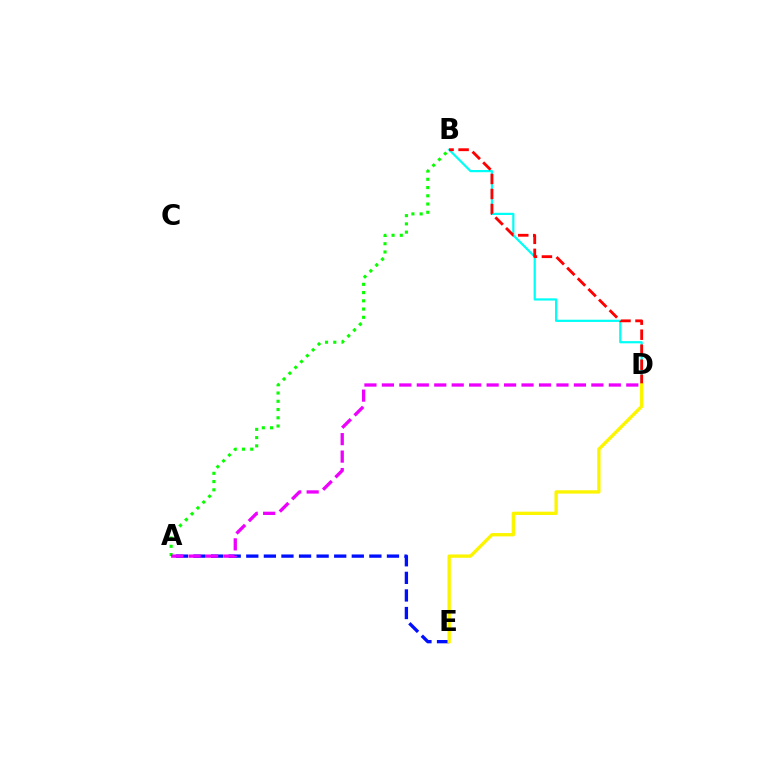{('A', 'E'): [{'color': '#0010ff', 'line_style': 'dashed', 'thickness': 2.39}], ('A', 'B'): [{'color': '#08ff00', 'line_style': 'dotted', 'thickness': 2.24}], ('B', 'D'): [{'color': '#00fff6', 'line_style': 'solid', 'thickness': 1.59}, {'color': '#ff0000', 'line_style': 'dashed', 'thickness': 2.04}], ('A', 'D'): [{'color': '#ee00ff', 'line_style': 'dashed', 'thickness': 2.37}], ('D', 'E'): [{'color': '#fcf500', 'line_style': 'solid', 'thickness': 2.4}]}